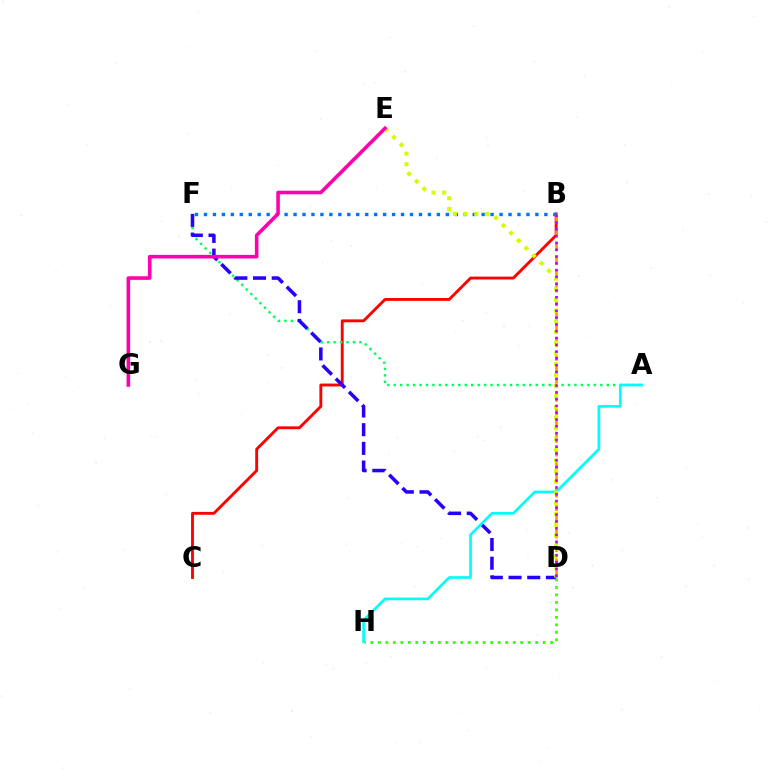{('B', 'C'): [{'color': '#ff0000', 'line_style': 'solid', 'thickness': 2.07}], ('A', 'F'): [{'color': '#00ff5c', 'line_style': 'dotted', 'thickness': 1.75}], ('B', 'F'): [{'color': '#0074ff', 'line_style': 'dotted', 'thickness': 2.43}], ('B', 'D'): [{'color': '#ff9400', 'line_style': 'dashed', 'thickness': 1.86}, {'color': '#b900ff', 'line_style': 'dotted', 'thickness': 1.85}], ('D', 'F'): [{'color': '#2500ff', 'line_style': 'dashed', 'thickness': 2.54}], ('A', 'H'): [{'color': '#00fff6', 'line_style': 'solid', 'thickness': 1.93}], ('D', 'H'): [{'color': '#3dff00', 'line_style': 'dotted', 'thickness': 2.04}], ('D', 'E'): [{'color': '#d1ff00', 'line_style': 'dotted', 'thickness': 2.91}], ('E', 'G'): [{'color': '#ff00ac', 'line_style': 'solid', 'thickness': 2.59}]}